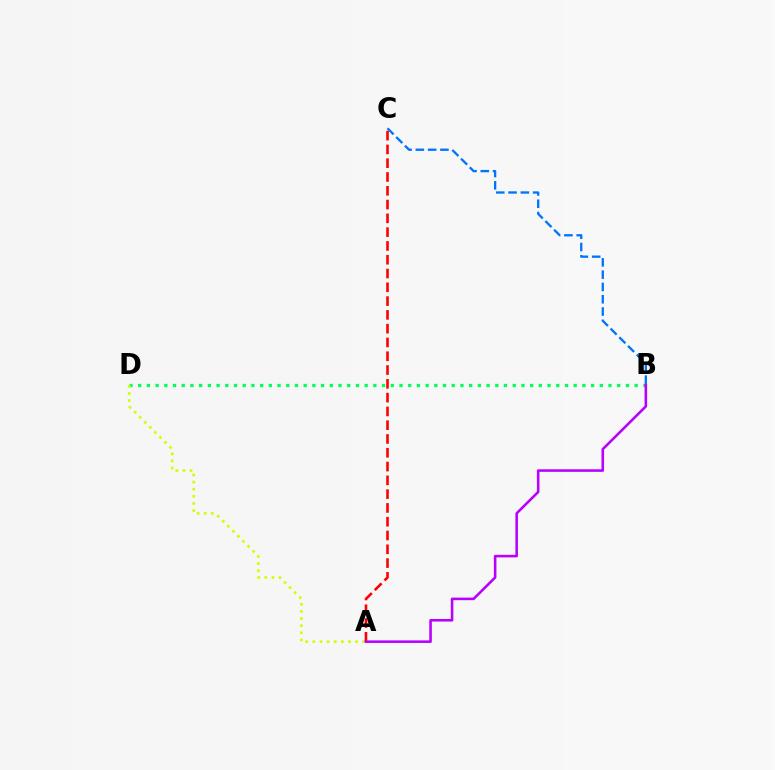{('B', 'C'): [{'color': '#0074ff', 'line_style': 'dashed', 'thickness': 1.67}], ('B', 'D'): [{'color': '#00ff5c', 'line_style': 'dotted', 'thickness': 2.37}], ('A', 'D'): [{'color': '#d1ff00', 'line_style': 'dotted', 'thickness': 1.93}], ('A', 'C'): [{'color': '#ff0000', 'line_style': 'dashed', 'thickness': 1.87}], ('A', 'B'): [{'color': '#b900ff', 'line_style': 'solid', 'thickness': 1.85}]}